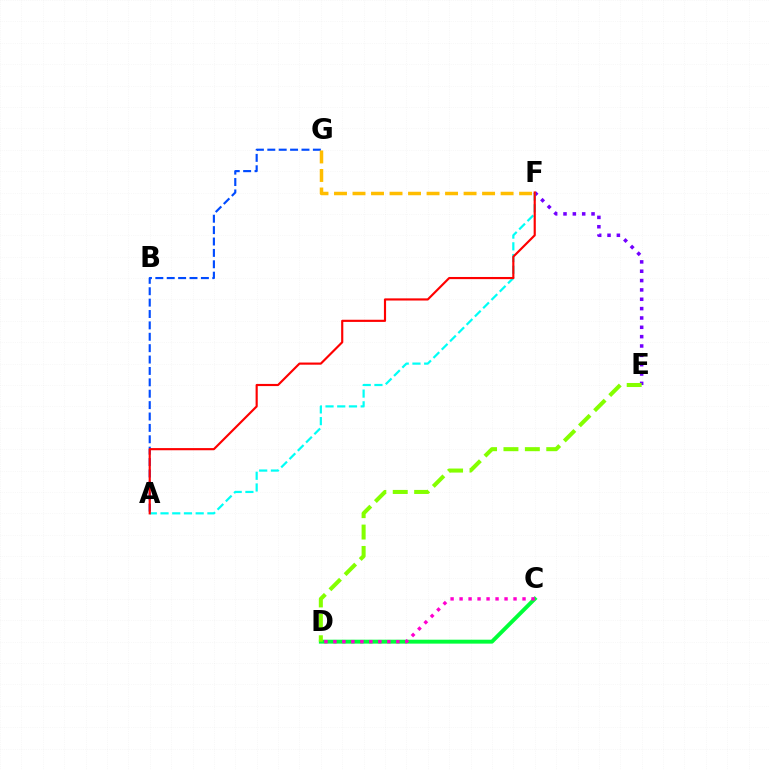{('E', 'F'): [{'color': '#7200ff', 'line_style': 'dotted', 'thickness': 2.54}], ('A', 'F'): [{'color': '#00fff6', 'line_style': 'dashed', 'thickness': 1.59}, {'color': '#ff0000', 'line_style': 'solid', 'thickness': 1.55}], ('C', 'D'): [{'color': '#00ff39', 'line_style': 'solid', 'thickness': 2.83}, {'color': '#ff00cf', 'line_style': 'dotted', 'thickness': 2.44}], ('A', 'G'): [{'color': '#004bff', 'line_style': 'dashed', 'thickness': 1.55}], ('F', 'G'): [{'color': '#ffbd00', 'line_style': 'dashed', 'thickness': 2.51}], ('D', 'E'): [{'color': '#84ff00', 'line_style': 'dashed', 'thickness': 2.91}]}